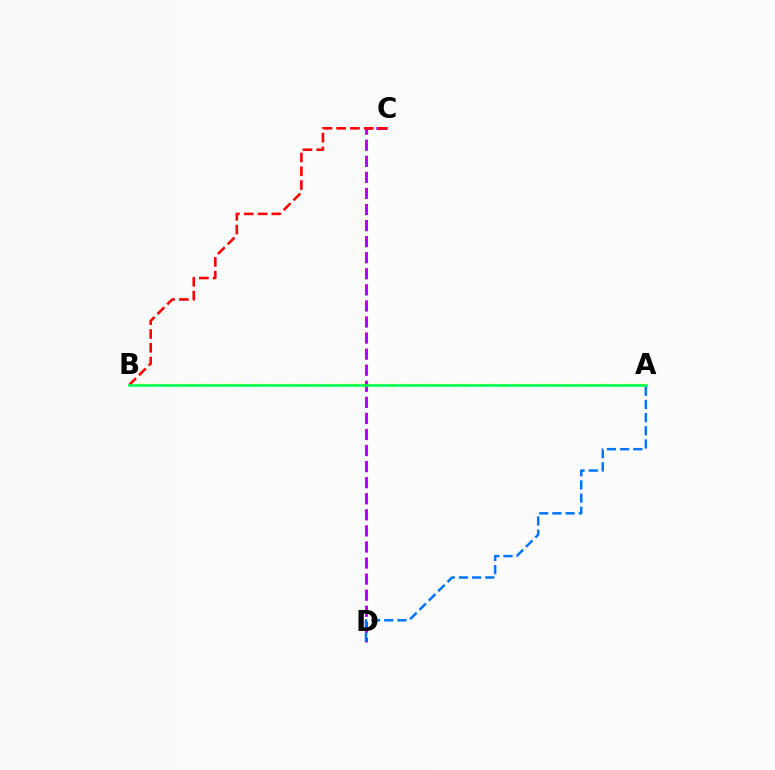{('A', 'B'): [{'color': '#d1ff00', 'line_style': 'dashed', 'thickness': 1.7}, {'color': '#00ff5c', 'line_style': 'solid', 'thickness': 1.85}], ('C', 'D'): [{'color': '#b900ff', 'line_style': 'dashed', 'thickness': 2.18}], ('B', 'C'): [{'color': '#ff0000', 'line_style': 'dashed', 'thickness': 1.87}], ('A', 'D'): [{'color': '#0074ff', 'line_style': 'dashed', 'thickness': 1.79}]}